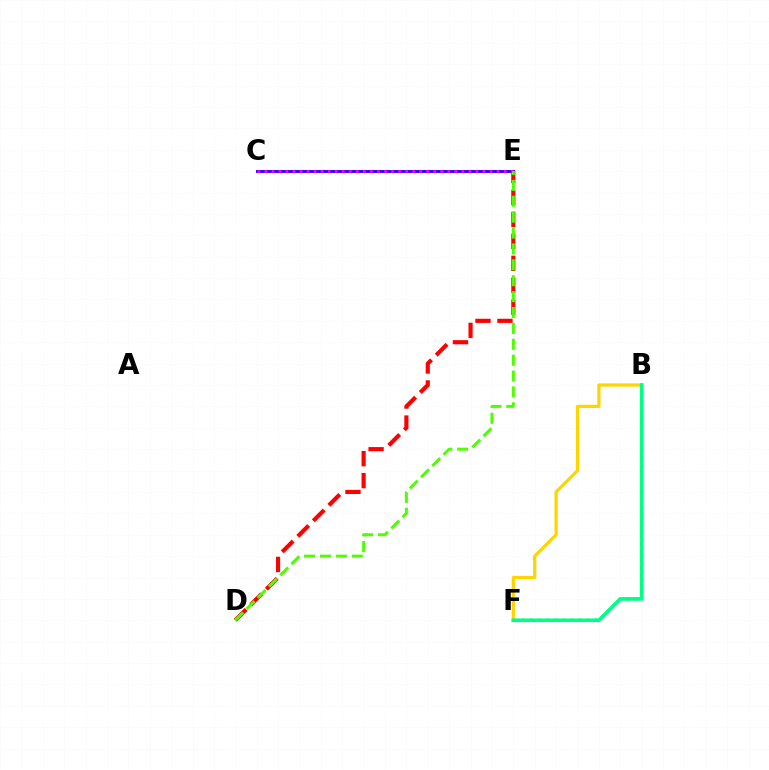{('C', 'E'): [{'color': '#3700ff', 'line_style': 'solid', 'thickness': 2.12}, {'color': '#ff00ed', 'line_style': 'dotted', 'thickness': 1.91}], ('B', 'F'): [{'color': '#009eff', 'line_style': 'dotted', 'thickness': 2.21}, {'color': '#ffd500', 'line_style': 'solid', 'thickness': 2.32}, {'color': '#00ff86', 'line_style': 'solid', 'thickness': 2.61}], ('D', 'E'): [{'color': '#ff0000', 'line_style': 'dashed', 'thickness': 2.98}, {'color': '#4fff00', 'line_style': 'dashed', 'thickness': 2.16}]}